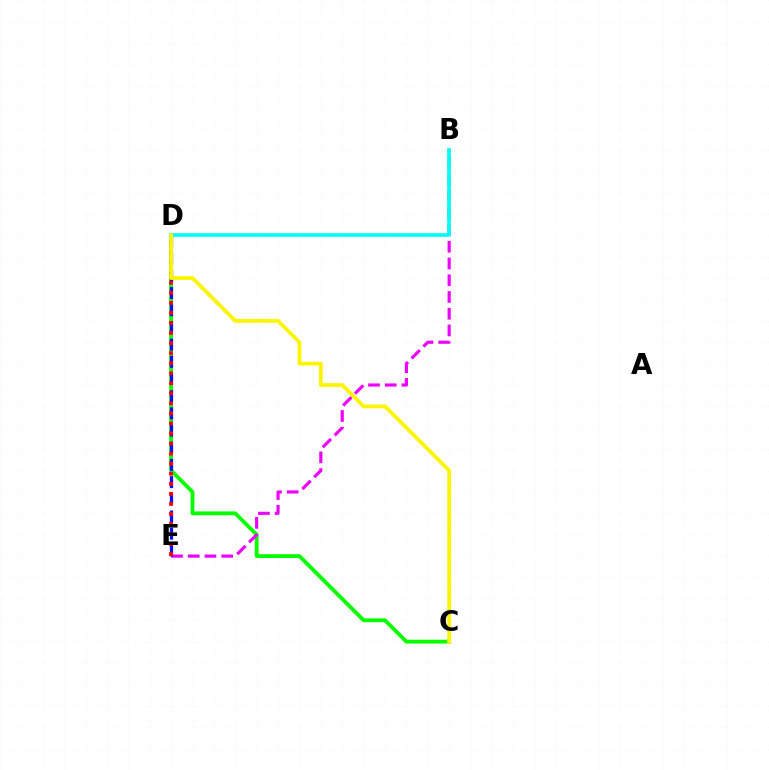{('C', 'D'): [{'color': '#08ff00', 'line_style': 'solid', 'thickness': 2.75}, {'color': '#fcf500', 'line_style': 'solid', 'thickness': 2.73}], ('B', 'E'): [{'color': '#ee00ff', 'line_style': 'dashed', 'thickness': 2.27}], ('D', 'E'): [{'color': '#0010ff', 'line_style': 'dashed', 'thickness': 2.33}, {'color': '#ff0000', 'line_style': 'dotted', 'thickness': 2.73}], ('B', 'D'): [{'color': '#00fff6', 'line_style': 'solid', 'thickness': 2.64}]}